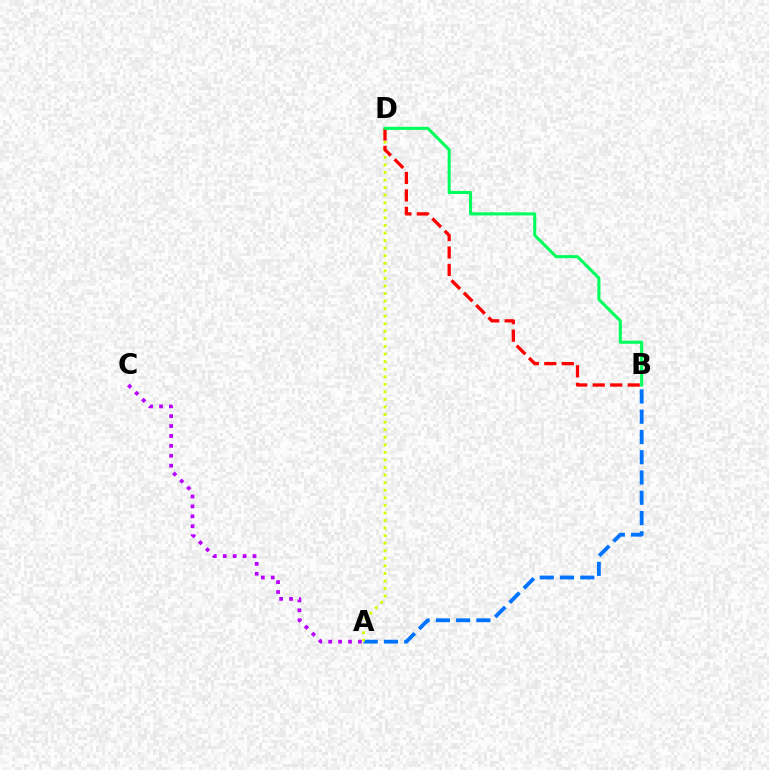{('A', 'B'): [{'color': '#0074ff', 'line_style': 'dashed', 'thickness': 2.75}], ('A', 'D'): [{'color': '#d1ff00', 'line_style': 'dotted', 'thickness': 2.06}], ('A', 'C'): [{'color': '#b900ff', 'line_style': 'dotted', 'thickness': 2.69}], ('B', 'D'): [{'color': '#ff0000', 'line_style': 'dashed', 'thickness': 2.37}, {'color': '#00ff5c', 'line_style': 'solid', 'thickness': 2.22}]}